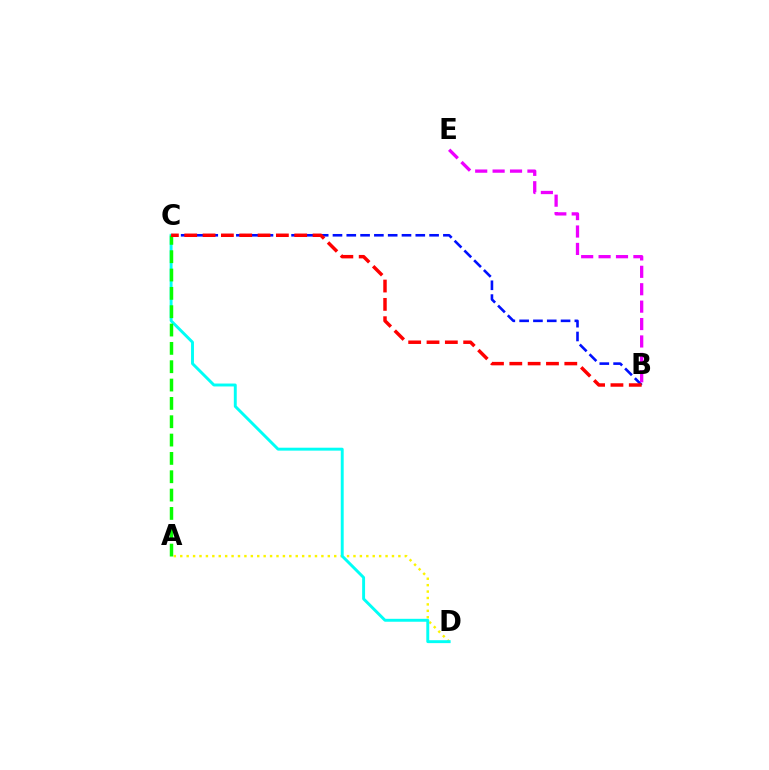{('B', 'C'): [{'color': '#0010ff', 'line_style': 'dashed', 'thickness': 1.87}, {'color': '#ff0000', 'line_style': 'dashed', 'thickness': 2.49}], ('A', 'D'): [{'color': '#fcf500', 'line_style': 'dotted', 'thickness': 1.74}], ('C', 'D'): [{'color': '#00fff6', 'line_style': 'solid', 'thickness': 2.1}], ('A', 'C'): [{'color': '#08ff00', 'line_style': 'dashed', 'thickness': 2.49}], ('B', 'E'): [{'color': '#ee00ff', 'line_style': 'dashed', 'thickness': 2.37}]}